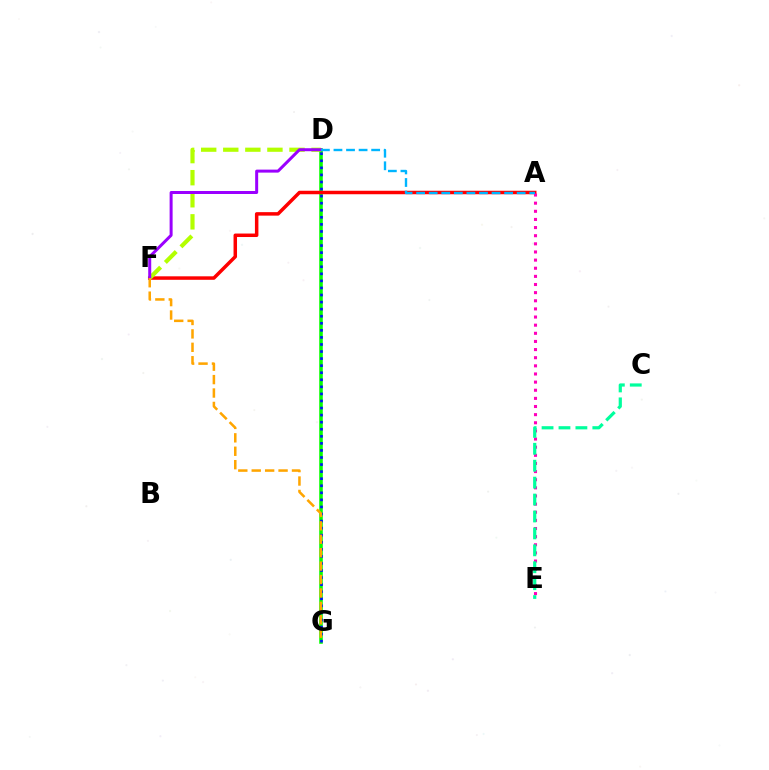{('D', 'G'): [{'color': '#08ff00', 'line_style': 'solid', 'thickness': 2.57}, {'color': '#0010ff', 'line_style': 'dotted', 'thickness': 1.92}], ('A', 'F'): [{'color': '#ff0000', 'line_style': 'solid', 'thickness': 2.51}], ('D', 'F'): [{'color': '#b3ff00', 'line_style': 'dashed', 'thickness': 3.0}, {'color': '#9b00ff', 'line_style': 'solid', 'thickness': 2.16}], ('A', 'E'): [{'color': '#ff00bd', 'line_style': 'dotted', 'thickness': 2.21}], ('F', 'G'): [{'color': '#ffa500', 'line_style': 'dashed', 'thickness': 1.82}], ('C', 'E'): [{'color': '#00ff9d', 'line_style': 'dashed', 'thickness': 2.3}], ('A', 'D'): [{'color': '#00b5ff', 'line_style': 'dashed', 'thickness': 1.71}]}